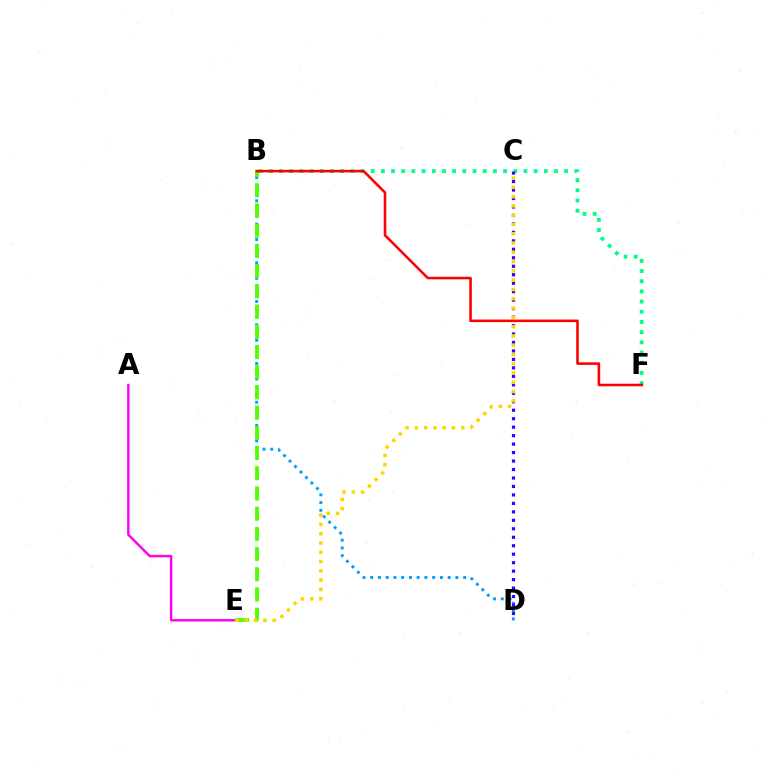{('B', 'D'): [{'color': '#009eff', 'line_style': 'dotted', 'thickness': 2.1}], ('A', 'E'): [{'color': '#ff00ed', 'line_style': 'solid', 'thickness': 1.75}], ('B', 'F'): [{'color': '#00ff86', 'line_style': 'dotted', 'thickness': 2.77}, {'color': '#ff0000', 'line_style': 'solid', 'thickness': 1.85}], ('B', 'E'): [{'color': '#4fff00', 'line_style': 'dashed', 'thickness': 2.75}], ('C', 'D'): [{'color': '#3700ff', 'line_style': 'dotted', 'thickness': 2.3}], ('C', 'E'): [{'color': '#ffd500', 'line_style': 'dotted', 'thickness': 2.52}]}